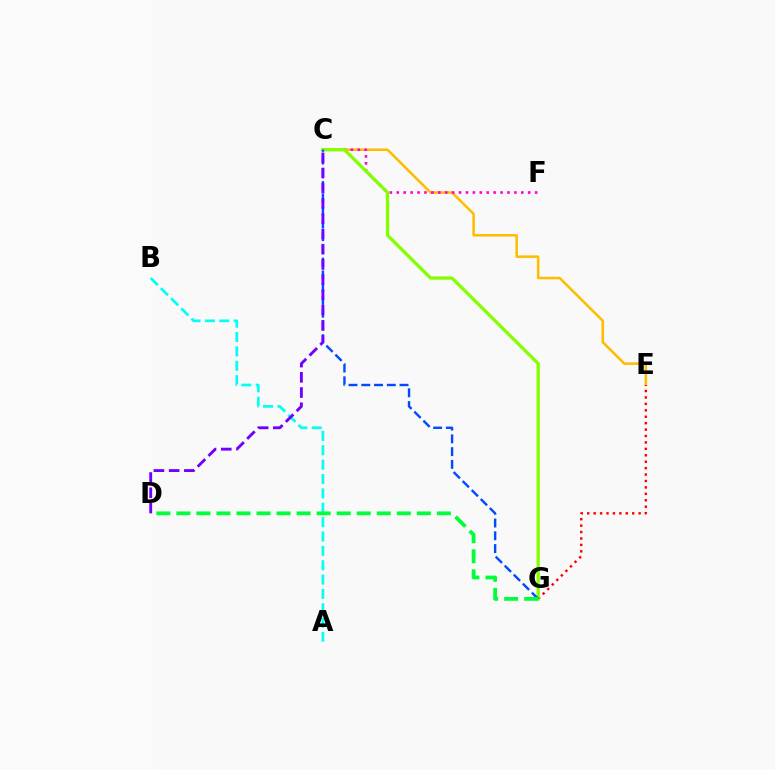{('C', 'E'): [{'color': '#ffbd00', 'line_style': 'solid', 'thickness': 1.84}], ('C', 'F'): [{'color': '#ff00cf', 'line_style': 'dotted', 'thickness': 1.88}], ('A', 'B'): [{'color': '#00fff6', 'line_style': 'dashed', 'thickness': 1.95}], ('E', 'G'): [{'color': '#ff0000', 'line_style': 'dotted', 'thickness': 1.75}], ('C', 'G'): [{'color': '#84ff00', 'line_style': 'solid', 'thickness': 2.35}, {'color': '#004bff', 'line_style': 'dashed', 'thickness': 1.73}], ('D', 'G'): [{'color': '#00ff39', 'line_style': 'dashed', 'thickness': 2.72}], ('C', 'D'): [{'color': '#7200ff', 'line_style': 'dashed', 'thickness': 2.07}]}